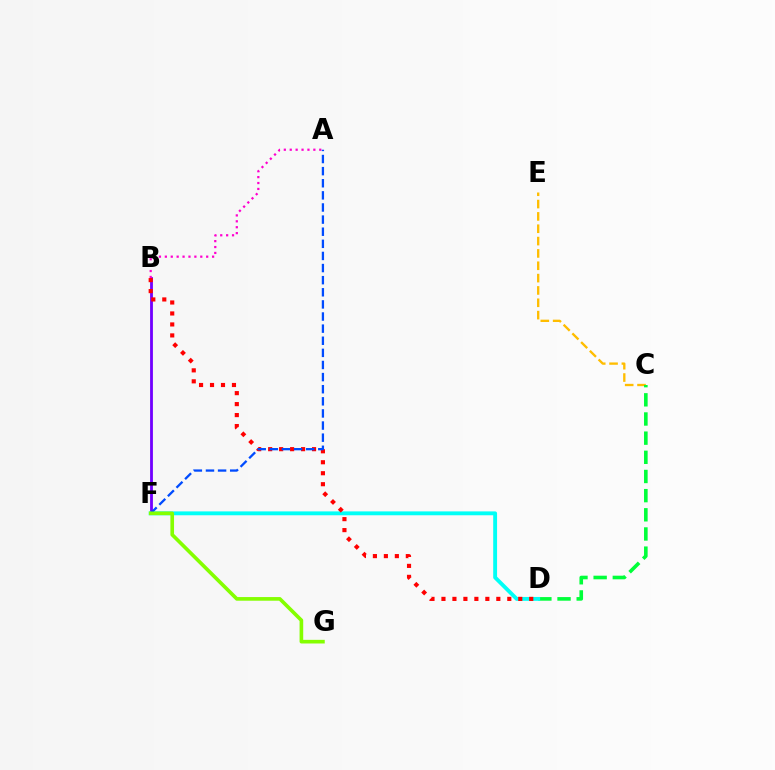{('B', 'F'): [{'color': '#7200ff', 'line_style': 'solid', 'thickness': 2.03}], ('C', 'E'): [{'color': '#ffbd00', 'line_style': 'dashed', 'thickness': 1.68}], ('C', 'D'): [{'color': '#00ff39', 'line_style': 'dashed', 'thickness': 2.6}], ('D', 'F'): [{'color': '#00fff6', 'line_style': 'solid', 'thickness': 2.78}], ('A', 'B'): [{'color': '#ff00cf', 'line_style': 'dotted', 'thickness': 1.6}], ('B', 'D'): [{'color': '#ff0000', 'line_style': 'dotted', 'thickness': 2.98}], ('A', 'F'): [{'color': '#004bff', 'line_style': 'dashed', 'thickness': 1.65}], ('F', 'G'): [{'color': '#84ff00', 'line_style': 'solid', 'thickness': 2.62}]}